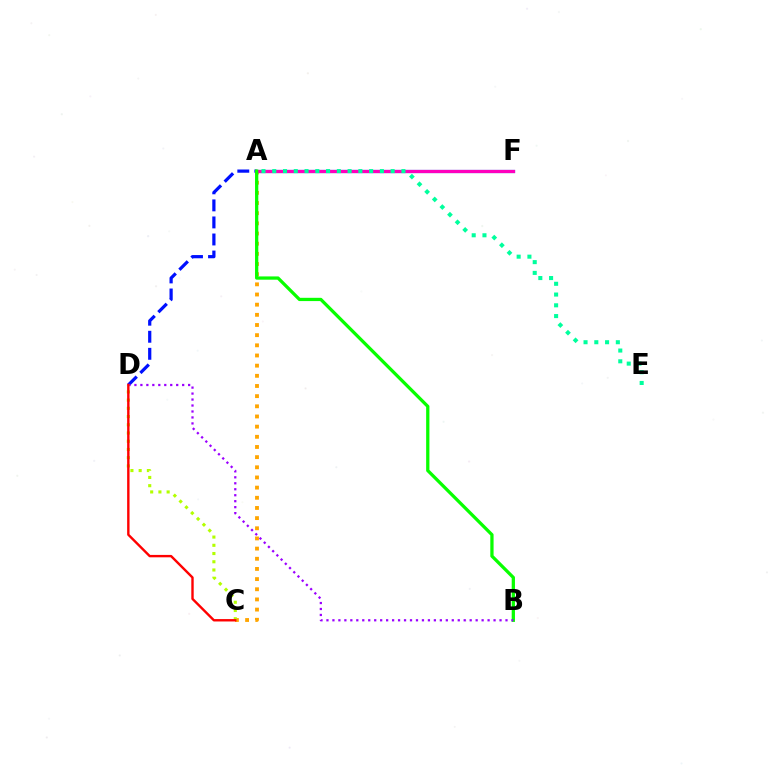{('A', 'F'): [{'color': '#00b5ff', 'line_style': 'solid', 'thickness': 2.31}, {'color': '#ff00bd', 'line_style': 'solid', 'thickness': 2.33}], ('A', 'C'): [{'color': '#ffa500', 'line_style': 'dotted', 'thickness': 2.76}], ('A', 'D'): [{'color': '#0010ff', 'line_style': 'dashed', 'thickness': 2.32}], ('A', 'B'): [{'color': '#08ff00', 'line_style': 'solid', 'thickness': 2.35}], ('B', 'D'): [{'color': '#9b00ff', 'line_style': 'dotted', 'thickness': 1.62}], ('C', 'D'): [{'color': '#b3ff00', 'line_style': 'dotted', 'thickness': 2.24}, {'color': '#ff0000', 'line_style': 'solid', 'thickness': 1.72}], ('A', 'E'): [{'color': '#00ff9d', 'line_style': 'dotted', 'thickness': 2.92}]}